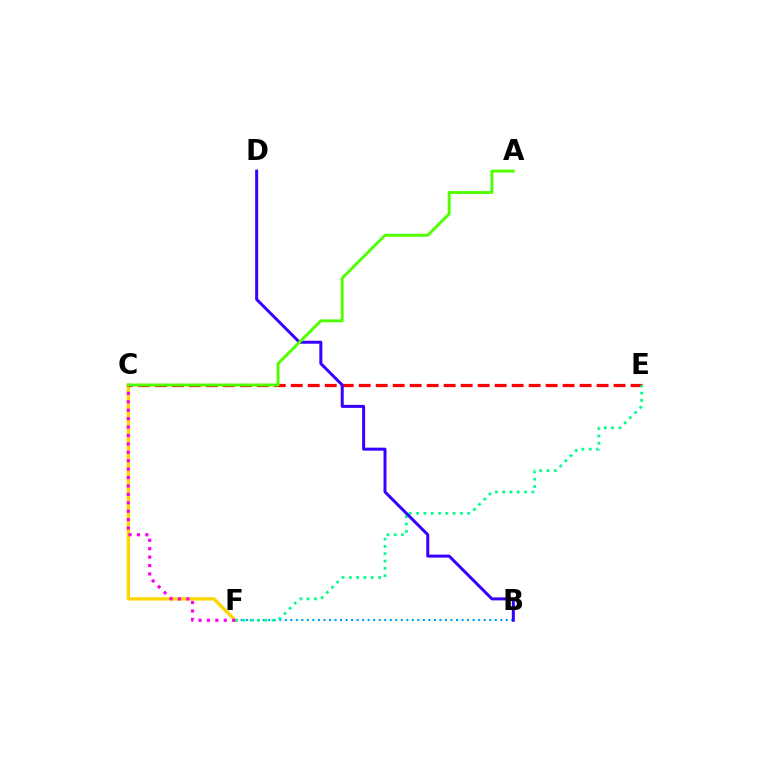{('B', 'F'): [{'color': '#009eff', 'line_style': 'dotted', 'thickness': 1.5}], ('C', 'F'): [{'color': '#ffd500', 'line_style': 'solid', 'thickness': 2.4}, {'color': '#ff00ed', 'line_style': 'dotted', 'thickness': 2.29}], ('C', 'E'): [{'color': '#ff0000', 'line_style': 'dashed', 'thickness': 2.31}], ('E', 'F'): [{'color': '#00ff86', 'line_style': 'dotted', 'thickness': 1.98}], ('B', 'D'): [{'color': '#3700ff', 'line_style': 'solid', 'thickness': 2.16}], ('A', 'C'): [{'color': '#4fff00', 'line_style': 'solid', 'thickness': 2.08}]}